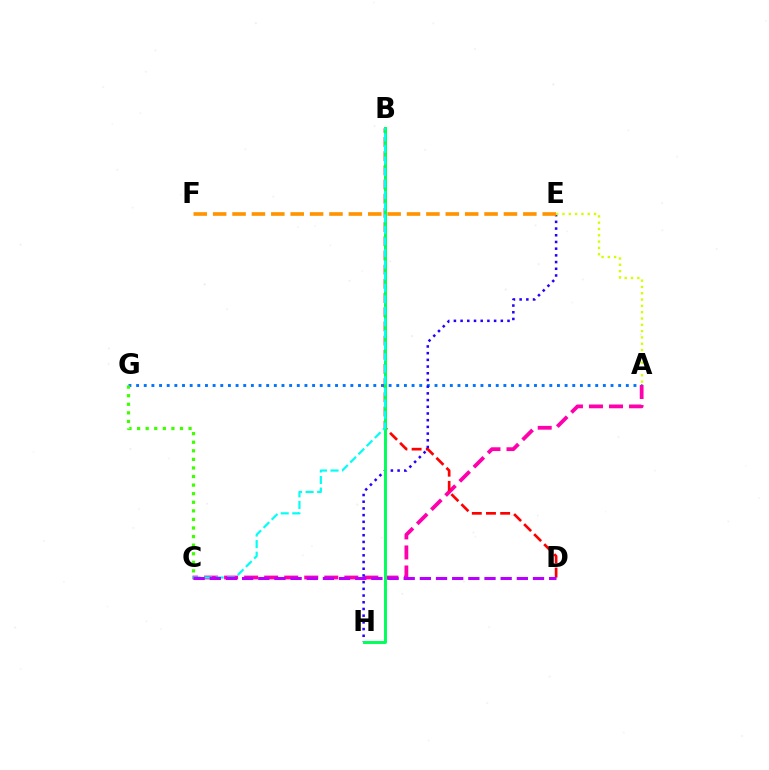{('A', 'G'): [{'color': '#0074ff', 'line_style': 'dotted', 'thickness': 2.08}], ('A', 'C'): [{'color': '#ff00ac', 'line_style': 'dashed', 'thickness': 2.72}], ('B', 'D'): [{'color': '#ff0000', 'line_style': 'dashed', 'thickness': 1.93}], ('E', 'H'): [{'color': '#2500ff', 'line_style': 'dotted', 'thickness': 1.82}], ('E', 'F'): [{'color': '#ff9400', 'line_style': 'dashed', 'thickness': 2.63}], ('C', 'G'): [{'color': '#3dff00', 'line_style': 'dotted', 'thickness': 2.33}], ('B', 'H'): [{'color': '#00ff5c', 'line_style': 'solid', 'thickness': 2.13}], ('B', 'C'): [{'color': '#00fff6', 'line_style': 'dashed', 'thickness': 1.57}], ('A', 'E'): [{'color': '#d1ff00', 'line_style': 'dotted', 'thickness': 1.71}], ('C', 'D'): [{'color': '#b900ff', 'line_style': 'dashed', 'thickness': 2.2}]}